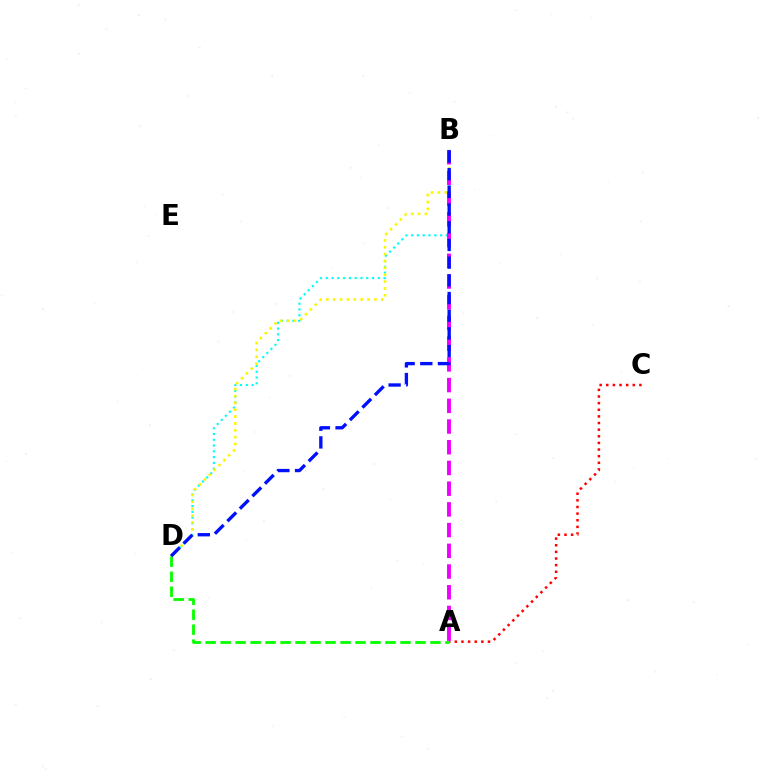{('B', 'D'): [{'color': '#00fff6', 'line_style': 'dotted', 'thickness': 1.57}, {'color': '#fcf500', 'line_style': 'dotted', 'thickness': 1.87}, {'color': '#0010ff', 'line_style': 'dashed', 'thickness': 2.4}], ('A', 'C'): [{'color': '#ff0000', 'line_style': 'dotted', 'thickness': 1.8}], ('A', 'D'): [{'color': '#08ff00', 'line_style': 'dashed', 'thickness': 2.04}], ('A', 'B'): [{'color': '#ee00ff', 'line_style': 'dashed', 'thickness': 2.81}]}